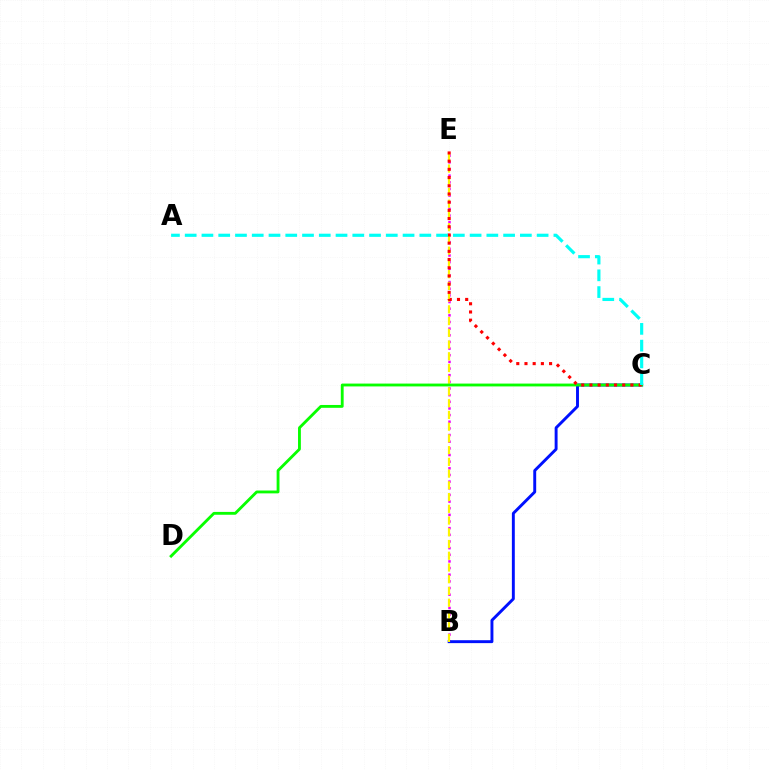{('B', 'E'): [{'color': '#ee00ff', 'line_style': 'dotted', 'thickness': 1.81}, {'color': '#fcf500', 'line_style': 'dashed', 'thickness': 1.59}], ('B', 'C'): [{'color': '#0010ff', 'line_style': 'solid', 'thickness': 2.1}], ('C', 'D'): [{'color': '#08ff00', 'line_style': 'solid', 'thickness': 2.05}], ('C', 'E'): [{'color': '#ff0000', 'line_style': 'dotted', 'thickness': 2.23}], ('A', 'C'): [{'color': '#00fff6', 'line_style': 'dashed', 'thickness': 2.28}]}